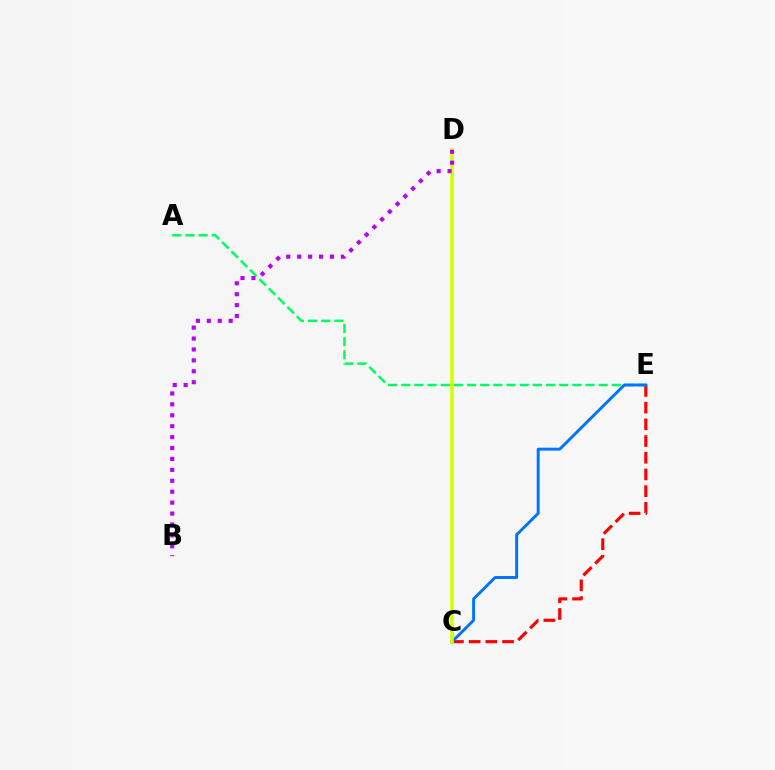{('A', 'E'): [{'color': '#00ff5c', 'line_style': 'dashed', 'thickness': 1.79}], ('C', 'E'): [{'color': '#ff0000', 'line_style': 'dashed', 'thickness': 2.27}, {'color': '#0074ff', 'line_style': 'solid', 'thickness': 2.11}], ('C', 'D'): [{'color': '#d1ff00', 'line_style': 'solid', 'thickness': 2.59}], ('B', 'D'): [{'color': '#b900ff', 'line_style': 'dotted', 'thickness': 2.97}]}